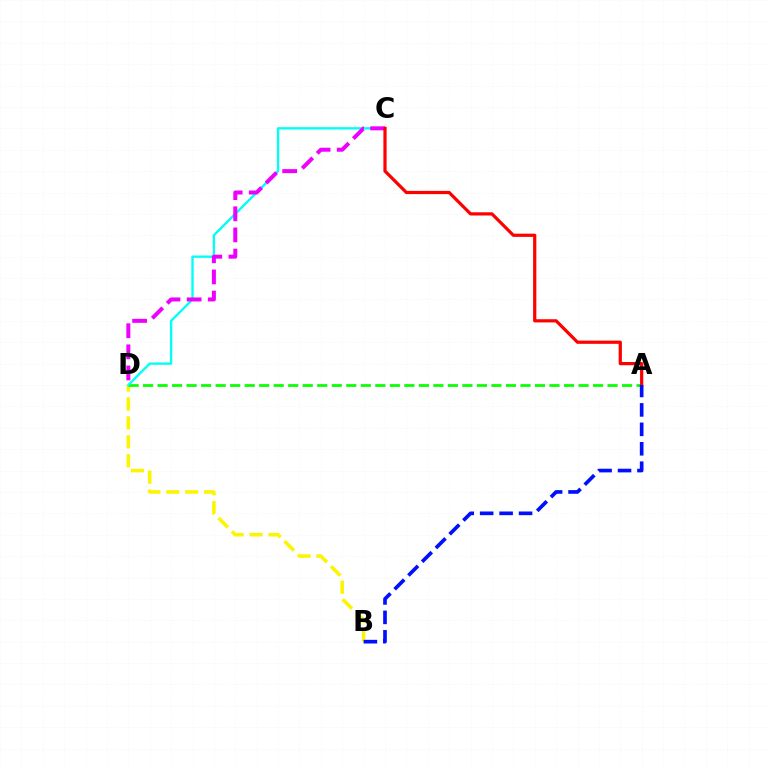{('B', 'D'): [{'color': '#fcf500', 'line_style': 'dashed', 'thickness': 2.57}], ('A', 'D'): [{'color': '#08ff00', 'line_style': 'dashed', 'thickness': 1.97}], ('C', 'D'): [{'color': '#00fff6', 'line_style': 'solid', 'thickness': 1.69}, {'color': '#ee00ff', 'line_style': 'dashed', 'thickness': 2.87}], ('A', 'C'): [{'color': '#ff0000', 'line_style': 'solid', 'thickness': 2.32}], ('A', 'B'): [{'color': '#0010ff', 'line_style': 'dashed', 'thickness': 2.64}]}